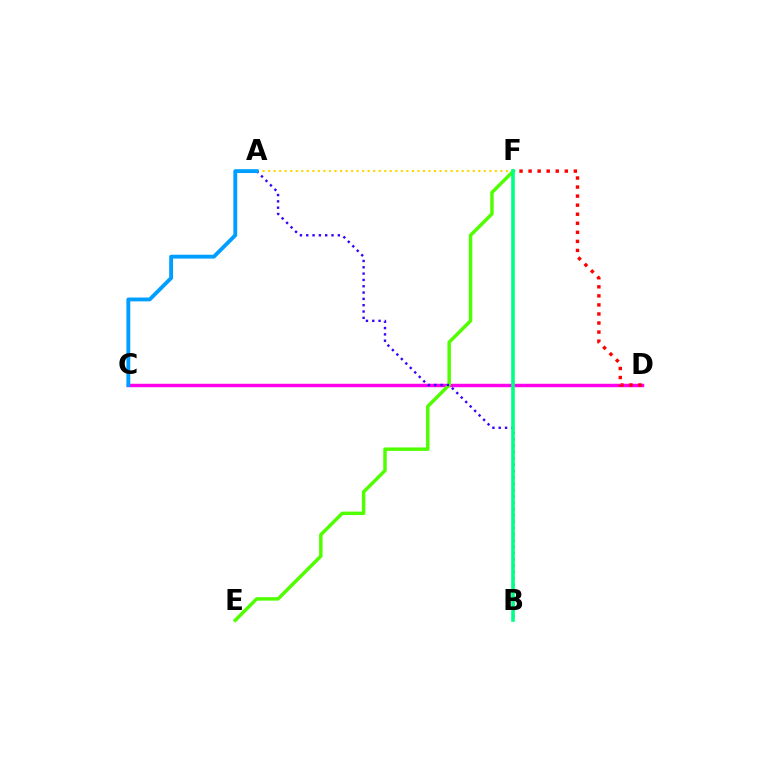{('C', 'D'): [{'color': '#ff00ed', 'line_style': 'solid', 'thickness': 2.49}], ('E', 'F'): [{'color': '#4fff00', 'line_style': 'solid', 'thickness': 2.48}], ('D', 'F'): [{'color': '#ff0000', 'line_style': 'dotted', 'thickness': 2.46}], ('A', 'F'): [{'color': '#ffd500', 'line_style': 'dotted', 'thickness': 1.5}], ('A', 'B'): [{'color': '#3700ff', 'line_style': 'dotted', 'thickness': 1.72}], ('B', 'F'): [{'color': '#00ff86', 'line_style': 'solid', 'thickness': 2.59}], ('A', 'C'): [{'color': '#009eff', 'line_style': 'solid', 'thickness': 2.77}]}